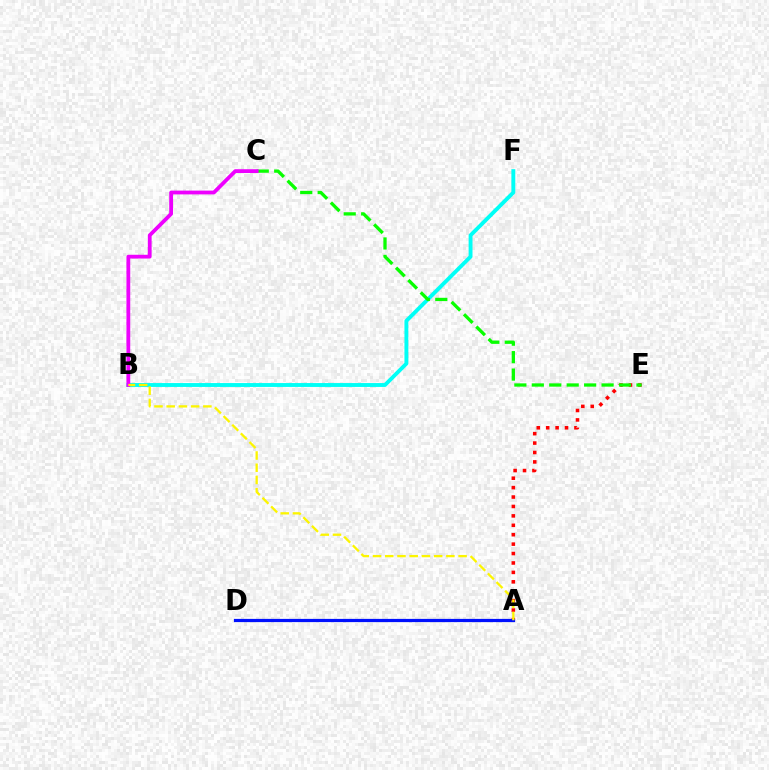{('B', 'F'): [{'color': '#00fff6', 'line_style': 'solid', 'thickness': 2.79}], ('A', 'E'): [{'color': '#ff0000', 'line_style': 'dotted', 'thickness': 2.56}], ('C', 'E'): [{'color': '#08ff00', 'line_style': 'dashed', 'thickness': 2.37}], ('B', 'C'): [{'color': '#ee00ff', 'line_style': 'solid', 'thickness': 2.73}], ('A', 'D'): [{'color': '#0010ff', 'line_style': 'solid', 'thickness': 2.32}], ('A', 'B'): [{'color': '#fcf500', 'line_style': 'dashed', 'thickness': 1.66}]}